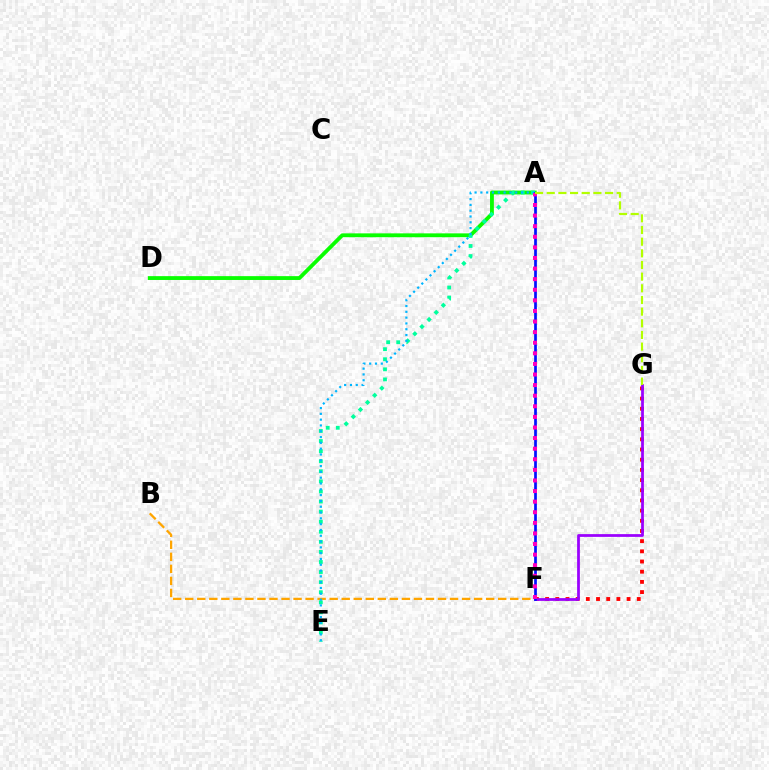{('F', 'G'): [{'color': '#ff0000', 'line_style': 'dotted', 'thickness': 2.77}, {'color': '#9b00ff', 'line_style': 'solid', 'thickness': 1.98}], ('A', 'D'): [{'color': '#08ff00', 'line_style': 'solid', 'thickness': 2.76}], ('A', 'E'): [{'color': '#00ff9d', 'line_style': 'dotted', 'thickness': 2.74}, {'color': '#00b5ff', 'line_style': 'dotted', 'thickness': 1.58}], ('B', 'F'): [{'color': '#ffa500', 'line_style': 'dashed', 'thickness': 1.64}], ('A', 'F'): [{'color': '#0010ff', 'line_style': 'solid', 'thickness': 1.95}, {'color': '#ff00bd', 'line_style': 'dotted', 'thickness': 2.88}], ('A', 'G'): [{'color': '#b3ff00', 'line_style': 'dashed', 'thickness': 1.58}]}